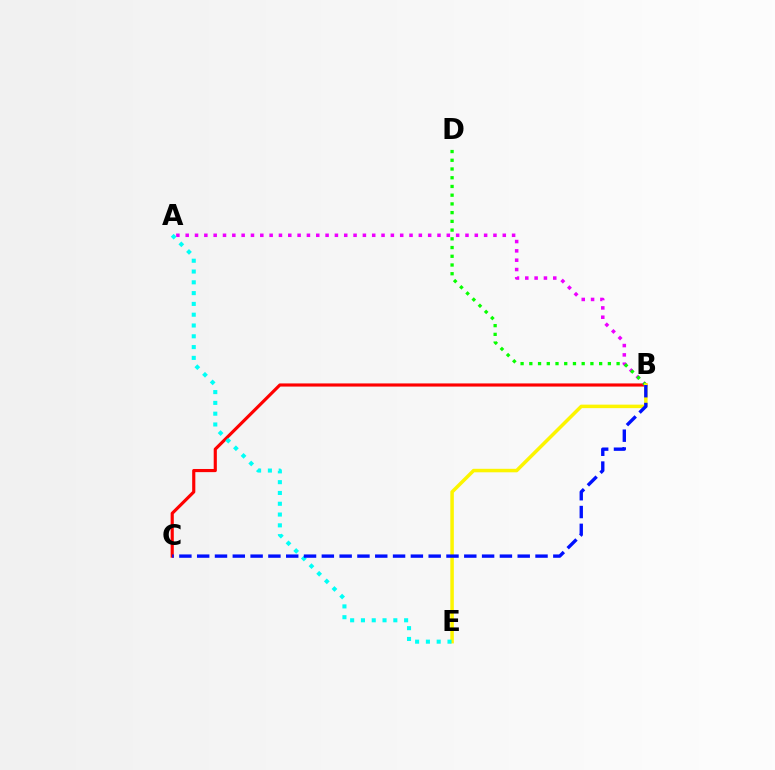{('B', 'C'): [{'color': '#ff0000', 'line_style': 'solid', 'thickness': 2.27}, {'color': '#0010ff', 'line_style': 'dashed', 'thickness': 2.42}], ('A', 'B'): [{'color': '#ee00ff', 'line_style': 'dotted', 'thickness': 2.53}], ('B', 'D'): [{'color': '#08ff00', 'line_style': 'dotted', 'thickness': 2.37}], ('B', 'E'): [{'color': '#fcf500', 'line_style': 'solid', 'thickness': 2.52}], ('A', 'E'): [{'color': '#00fff6', 'line_style': 'dotted', 'thickness': 2.93}]}